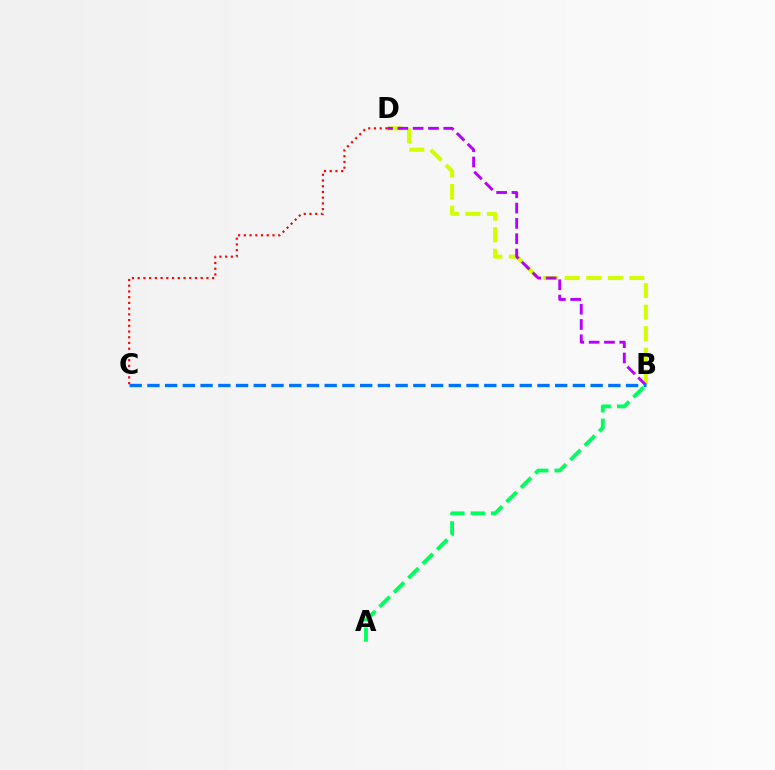{('B', 'D'): [{'color': '#d1ff00', 'line_style': 'dashed', 'thickness': 2.93}, {'color': '#b900ff', 'line_style': 'dashed', 'thickness': 2.08}], ('B', 'C'): [{'color': '#0074ff', 'line_style': 'dashed', 'thickness': 2.41}], ('C', 'D'): [{'color': '#ff0000', 'line_style': 'dotted', 'thickness': 1.56}], ('A', 'B'): [{'color': '#00ff5c', 'line_style': 'dashed', 'thickness': 2.76}]}